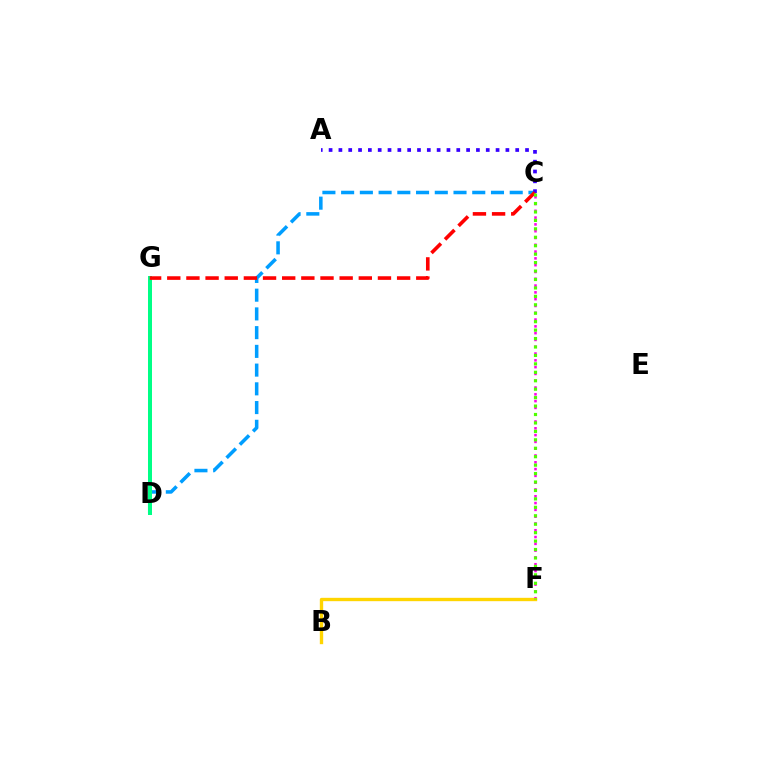{('C', 'D'): [{'color': '#009eff', 'line_style': 'dashed', 'thickness': 2.54}], ('D', 'G'): [{'color': '#00ff86', 'line_style': 'solid', 'thickness': 2.88}], ('C', 'F'): [{'color': '#ff00ed', 'line_style': 'dotted', 'thickness': 1.85}, {'color': '#4fff00', 'line_style': 'dotted', 'thickness': 2.29}], ('B', 'F'): [{'color': '#ffd500', 'line_style': 'solid', 'thickness': 2.41}], ('A', 'C'): [{'color': '#3700ff', 'line_style': 'dotted', 'thickness': 2.67}], ('C', 'G'): [{'color': '#ff0000', 'line_style': 'dashed', 'thickness': 2.6}]}